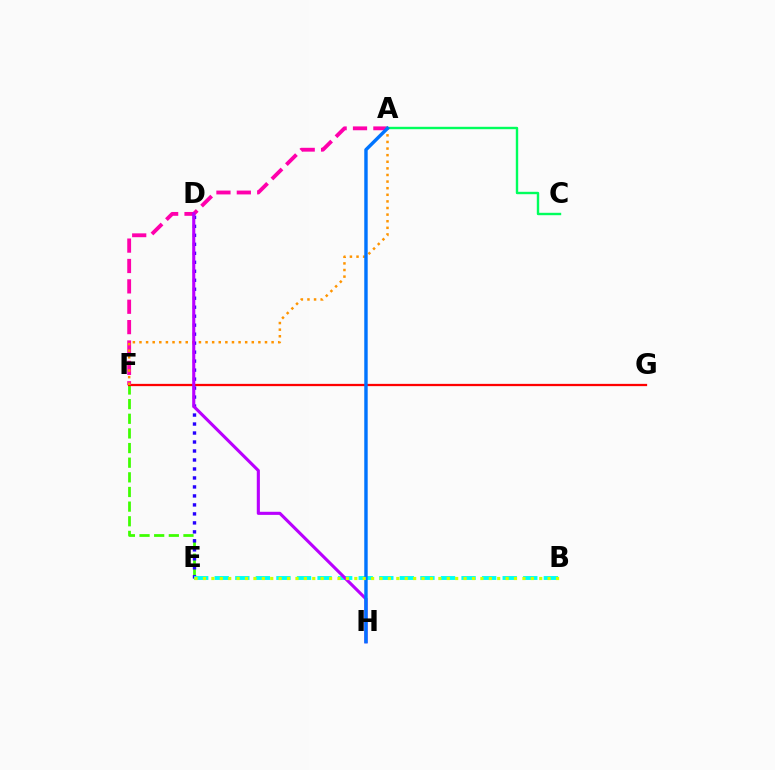{('E', 'F'): [{'color': '#3dff00', 'line_style': 'dashed', 'thickness': 1.99}], ('F', 'G'): [{'color': '#ff0000', 'line_style': 'solid', 'thickness': 1.63}], ('A', 'F'): [{'color': '#ff00ac', 'line_style': 'dashed', 'thickness': 2.77}, {'color': '#ff9400', 'line_style': 'dotted', 'thickness': 1.79}], ('D', 'E'): [{'color': '#2500ff', 'line_style': 'dotted', 'thickness': 2.44}], ('A', 'C'): [{'color': '#00ff5c', 'line_style': 'solid', 'thickness': 1.72}], ('B', 'E'): [{'color': '#00fff6', 'line_style': 'dashed', 'thickness': 2.79}, {'color': '#d1ff00', 'line_style': 'dotted', 'thickness': 2.28}], ('D', 'H'): [{'color': '#b900ff', 'line_style': 'solid', 'thickness': 2.24}], ('A', 'H'): [{'color': '#0074ff', 'line_style': 'solid', 'thickness': 2.46}]}